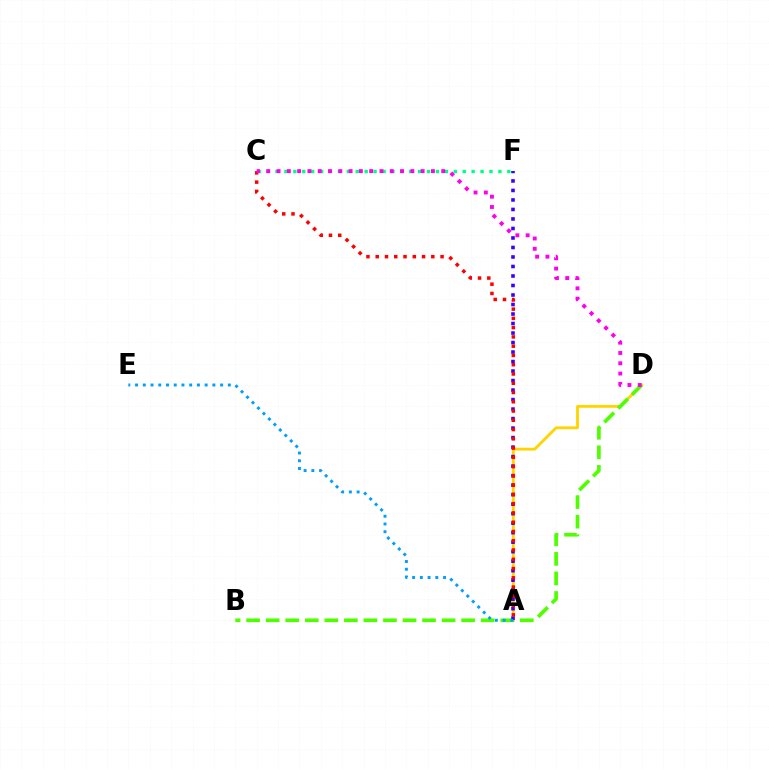{('C', 'F'): [{'color': '#00ff86', 'line_style': 'dotted', 'thickness': 2.42}], ('A', 'D'): [{'color': '#ffd500', 'line_style': 'solid', 'thickness': 2.04}], ('B', 'D'): [{'color': '#4fff00', 'line_style': 'dashed', 'thickness': 2.66}], ('A', 'F'): [{'color': '#3700ff', 'line_style': 'dotted', 'thickness': 2.58}], ('A', 'C'): [{'color': '#ff0000', 'line_style': 'dotted', 'thickness': 2.52}], ('A', 'E'): [{'color': '#009eff', 'line_style': 'dotted', 'thickness': 2.1}], ('C', 'D'): [{'color': '#ff00ed', 'line_style': 'dotted', 'thickness': 2.8}]}